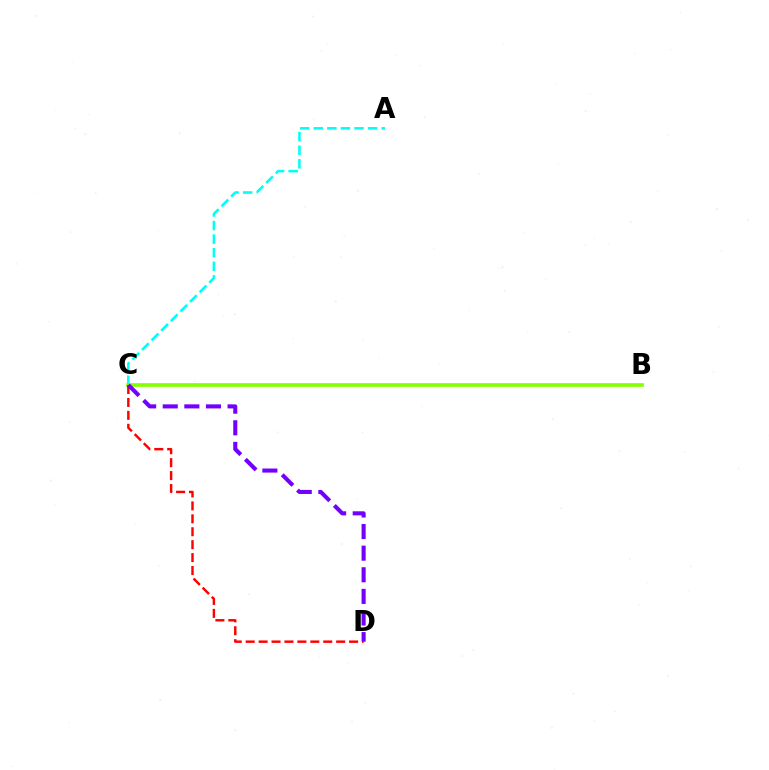{('A', 'C'): [{'color': '#00fff6', 'line_style': 'dashed', 'thickness': 1.85}], ('B', 'C'): [{'color': '#84ff00', 'line_style': 'solid', 'thickness': 2.64}], ('C', 'D'): [{'color': '#ff0000', 'line_style': 'dashed', 'thickness': 1.76}, {'color': '#7200ff', 'line_style': 'dashed', 'thickness': 2.94}]}